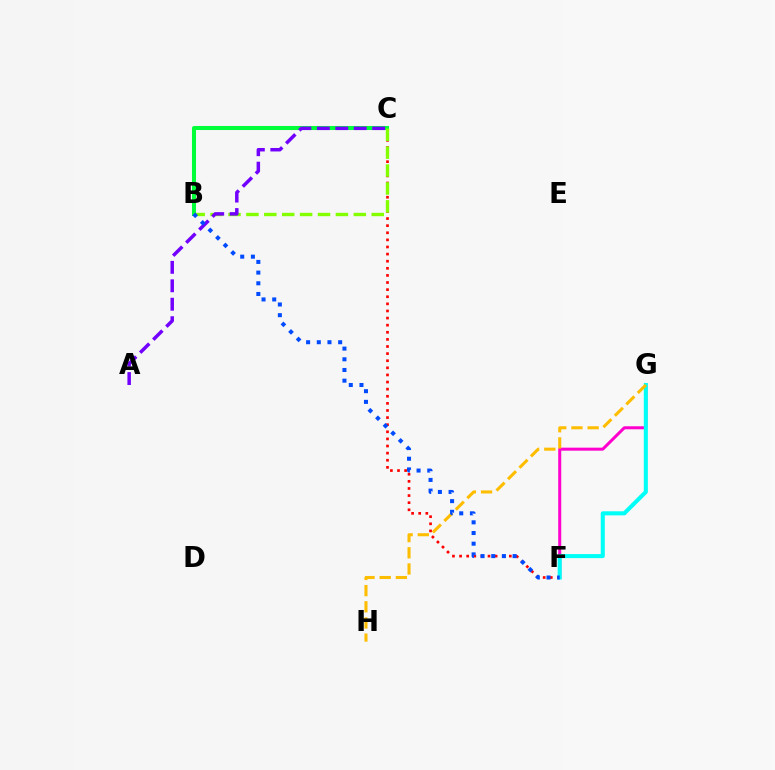{('C', 'F'): [{'color': '#ff0000', 'line_style': 'dotted', 'thickness': 1.93}], ('B', 'C'): [{'color': '#00ff39', 'line_style': 'solid', 'thickness': 2.9}, {'color': '#84ff00', 'line_style': 'dashed', 'thickness': 2.43}], ('F', 'G'): [{'color': '#ff00cf', 'line_style': 'solid', 'thickness': 2.17}, {'color': '#00fff6', 'line_style': 'solid', 'thickness': 2.93}], ('G', 'H'): [{'color': '#ffbd00', 'line_style': 'dashed', 'thickness': 2.2}], ('A', 'C'): [{'color': '#7200ff', 'line_style': 'dashed', 'thickness': 2.51}], ('B', 'F'): [{'color': '#004bff', 'line_style': 'dotted', 'thickness': 2.9}]}